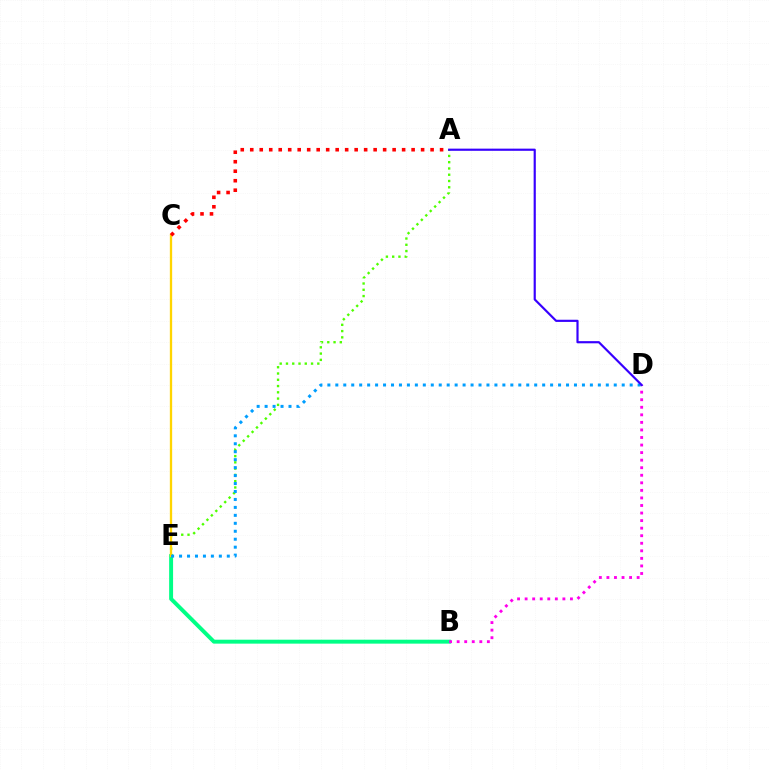{('B', 'E'): [{'color': '#00ff86', 'line_style': 'solid', 'thickness': 2.84}], ('A', 'E'): [{'color': '#4fff00', 'line_style': 'dotted', 'thickness': 1.7}], ('B', 'D'): [{'color': '#ff00ed', 'line_style': 'dotted', 'thickness': 2.05}], ('C', 'E'): [{'color': '#ffd500', 'line_style': 'solid', 'thickness': 1.66}], ('D', 'E'): [{'color': '#009eff', 'line_style': 'dotted', 'thickness': 2.16}], ('A', 'C'): [{'color': '#ff0000', 'line_style': 'dotted', 'thickness': 2.58}], ('A', 'D'): [{'color': '#3700ff', 'line_style': 'solid', 'thickness': 1.56}]}